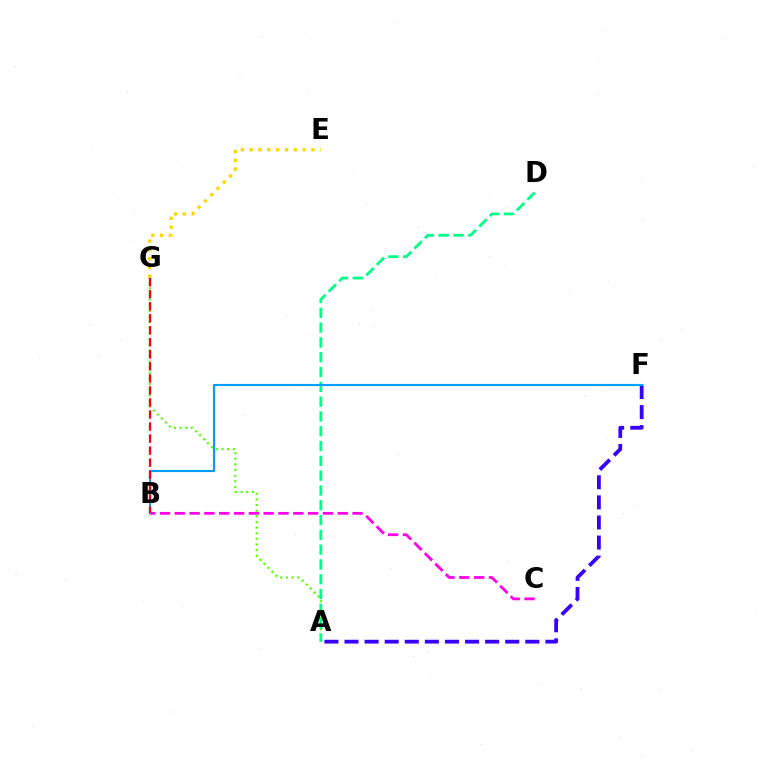{('A', 'G'): [{'color': '#4fff00', 'line_style': 'dotted', 'thickness': 1.53}], ('A', 'F'): [{'color': '#3700ff', 'line_style': 'dashed', 'thickness': 2.73}], ('E', 'G'): [{'color': '#ffd500', 'line_style': 'dotted', 'thickness': 2.4}], ('A', 'D'): [{'color': '#00ff86', 'line_style': 'dashed', 'thickness': 2.01}], ('B', 'C'): [{'color': '#ff00ed', 'line_style': 'dashed', 'thickness': 2.01}], ('B', 'F'): [{'color': '#009eff', 'line_style': 'solid', 'thickness': 1.54}], ('B', 'G'): [{'color': '#ff0000', 'line_style': 'dashed', 'thickness': 1.63}]}